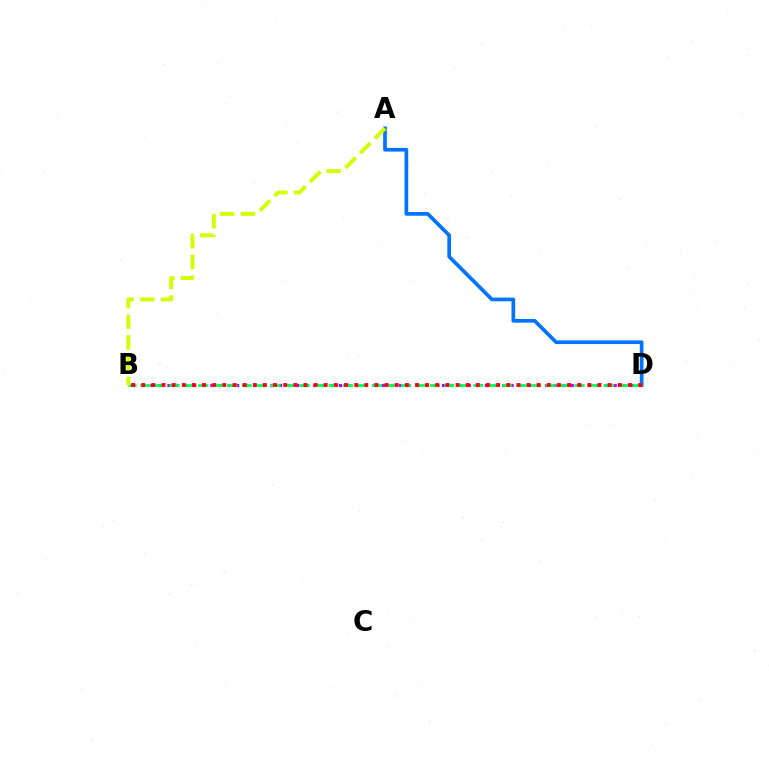{('B', 'D'): [{'color': '#b900ff', 'line_style': 'dotted', 'thickness': 2.33}, {'color': '#00ff5c', 'line_style': 'dashed', 'thickness': 1.97}, {'color': '#ff0000', 'line_style': 'dotted', 'thickness': 2.76}], ('A', 'D'): [{'color': '#0074ff', 'line_style': 'solid', 'thickness': 2.66}], ('A', 'B'): [{'color': '#d1ff00', 'line_style': 'dashed', 'thickness': 2.81}]}